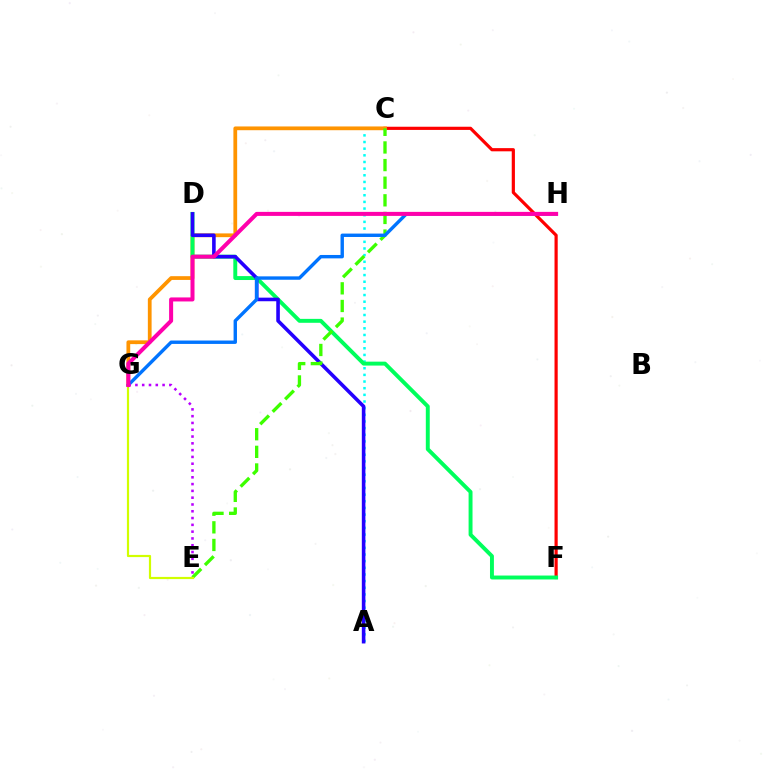{('C', 'F'): [{'color': '#ff0000', 'line_style': 'solid', 'thickness': 2.3}], ('A', 'C'): [{'color': '#00fff6', 'line_style': 'dotted', 'thickness': 1.81}], ('C', 'G'): [{'color': '#ff9400', 'line_style': 'solid', 'thickness': 2.71}], ('D', 'F'): [{'color': '#00ff5c', 'line_style': 'solid', 'thickness': 2.83}], ('A', 'D'): [{'color': '#2500ff', 'line_style': 'solid', 'thickness': 2.59}], ('C', 'E'): [{'color': '#3dff00', 'line_style': 'dashed', 'thickness': 2.39}], ('E', 'G'): [{'color': '#d1ff00', 'line_style': 'solid', 'thickness': 1.58}, {'color': '#b900ff', 'line_style': 'dotted', 'thickness': 1.85}], ('G', 'H'): [{'color': '#0074ff', 'line_style': 'solid', 'thickness': 2.45}, {'color': '#ff00ac', 'line_style': 'solid', 'thickness': 2.9}]}